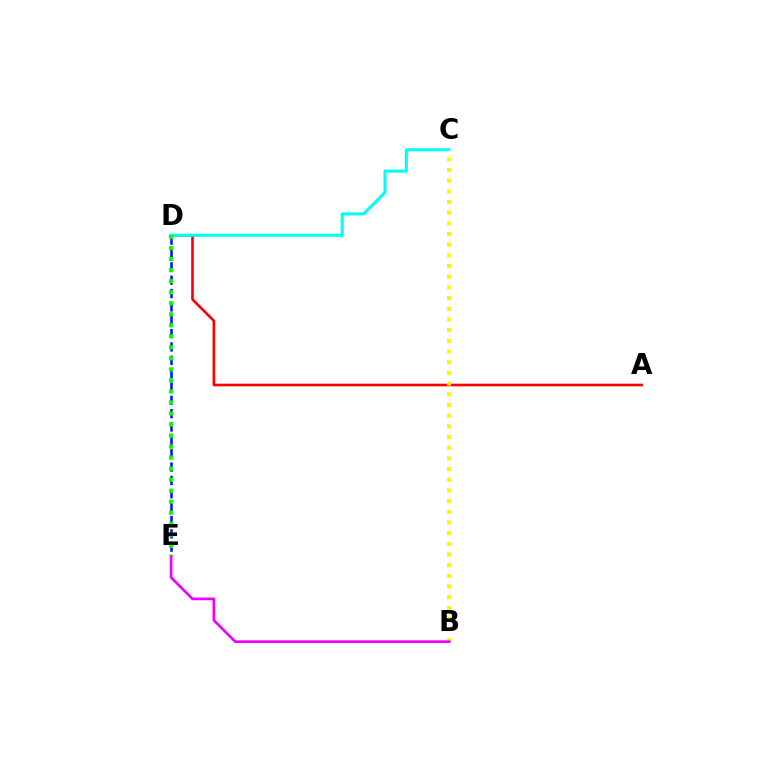{('A', 'D'): [{'color': '#ff0000', 'line_style': 'solid', 'thickness': 1.91}], ('C', 'D'): [{'color': '#00fff6', 'line_style': 'solid', 'thickness': 2.2}], ('B', 'C'): [{'color': '#fcf500', 'line_style': 'dotted', 'thickness': 2.9}], ('D', 'E'): [{'color': '#0010ff', 'line_style': 'dashed', 'thickness': 1.81}, {'color': '#08ff00', 'line_style': 'dotted', 'thickness': 3.0}], ('B', 'E'): [{'color': '#ee00ff', 'line_style': 'solid', 'thickness': 1.95}]}